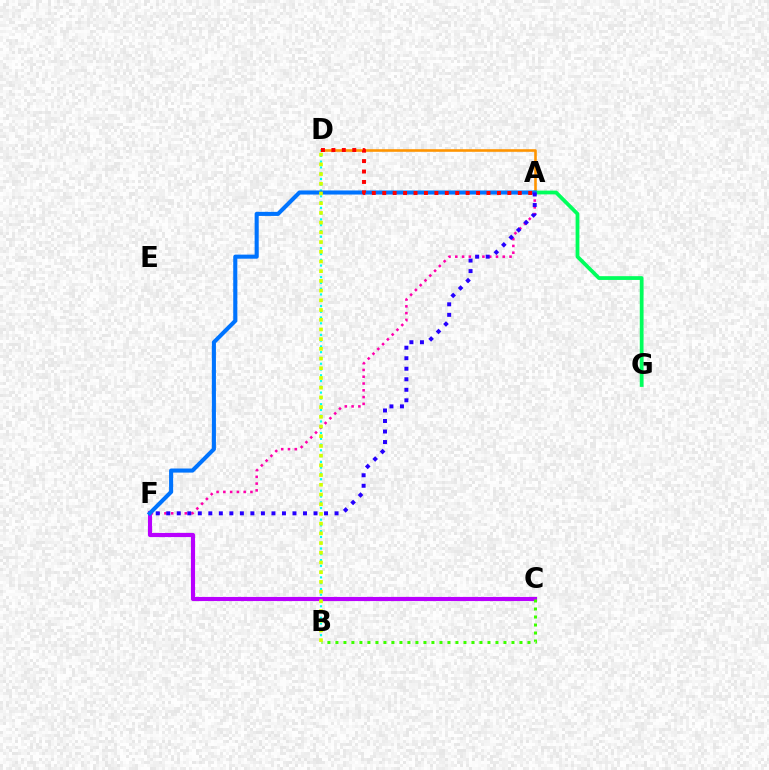{('A', 'F'): [{'color': '#ff00ac', 'line_style': 'dotted', 'thickness': 1.84}, {'color': '#0074ff', 'line_style': 'solid', 'thickness': 2.94}, {'color': '#2500ff', 'line_style': 'dotted', 'thickness': 2.86}], ('C', 'F'): [{'color': '#b900ff', 'line_style': 'solid', 'thickness': 2.98}], ('A', 'D'): [{'color': '#ff9400', 'line_style': 'solid', 'thickness': 1.88}, {'color': '#ff0000', 'line_style': 'dotted', 'thickness': 2.83}], ('B', 'C'): [{'color': '#3dff00', 'line_style': 'dotted', 'thickness': 2.17}], ('A', 'G'): [{'color': '#00ff5c', 'line_style': 'solid', 'thickness': 2.72}], ('B', 'D'): [{'color': '#00fff6', 'line_style': 'dotted', 'thickness': 1.57}, {'color': '#d1ff00', 'line_style': 'dotted', 'thickness': 2.64}]}